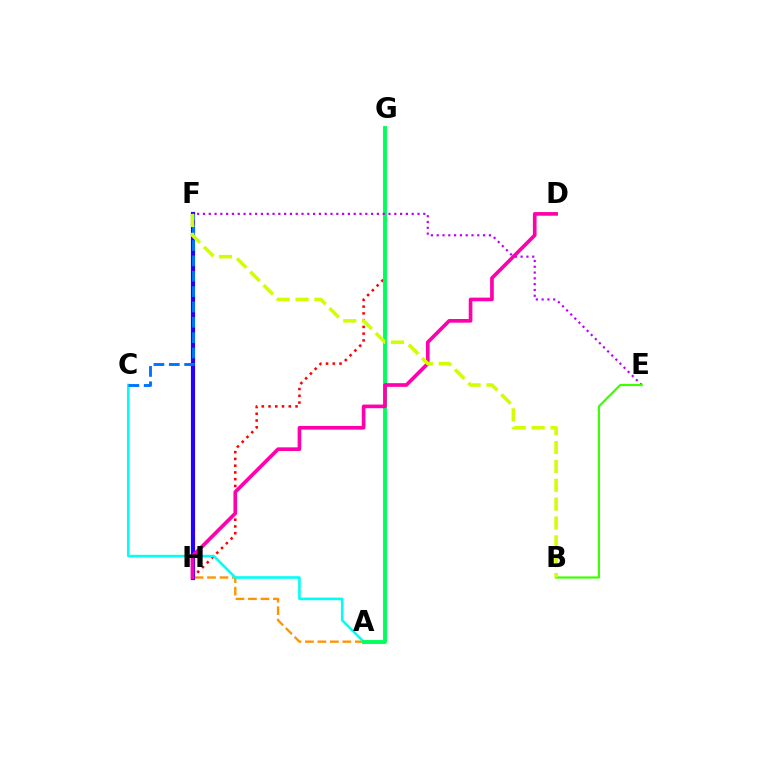{('G', 'H'): [{'color': '#ff0000', 'line_style': 'dotted', 'thickness': 1.83}], ('A', 'H'): [{'color': '#ff9400', 'line_style': 'dashed', 'thickness': 1.69}], ('A', 'C'): [{'color': '#00fff6', 'line_style': 'solid', 'thickness': 1.87}], ('F', 'H'): [{'color': '#2500ff', 'line_style': 'solid', 'thickness': 2.99}], ('C', 'F'): [{'color': '#0074ff', 'line_style': 'dashed', 'thickness': 2.09}], ('A', 'G'): [{'color': '#00ff5c', 'line_style': 'solid', 'thickness': 2.8}], ('D', 'H'): [{'color': '#ff00ac', 'line_style': 'solid', 'thickness': 2.63}], ('E', 'F'): [{'color': '#b900ff', 'line_style': 'dotted', 'thickness': 1.58}], ('B', 'E'): [{'color': '#3dff00', 'line_style': 'solid', 'thickness': 1.58}], ('B', 'F'): [{'color': '#d1ff00', 'line_style': 'dashed', 'thickness': 2.56}]}